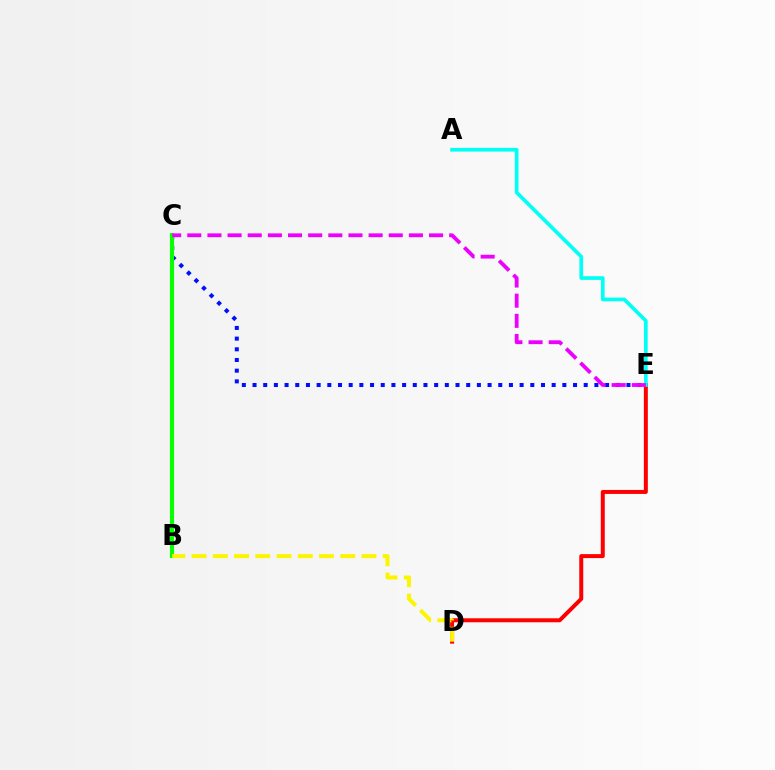{('D', 'E'): [{'color': '#ff0000', 'line_style': 'solid', 'thickness': 2.87}], ('C', 'E'): [{'color': '#0010ff', 'line_style': 'dotted', 'thickness': 2.9}, {'color': '#ee00ff', 'line_style': 'dashed', 'thickness': 2.74}], ('A', 'E'): [{'color': '#00fff6', 'line_style': 'solid', 'thickness': 2.65}], ('B', 'C'): [{'color': '#08ff00', 'line_style': 'solid', 'thickness': 2.97}], ('B', 'D'): [{'color': '#fcf500', 'line_style': 'dashed', 'thickness': 2.89}]}